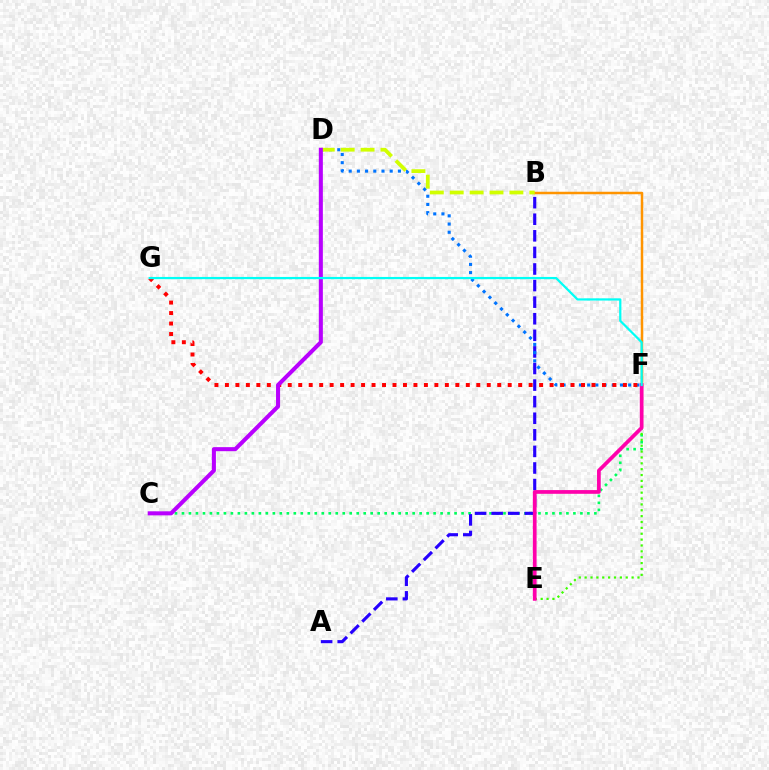{('C', 'F'): [{'color': '#00ff5c', 'line_style': 'dotted', 'thickness': 1.9}], ('B', 'F'): [{'color': '#ff9400', 'line_style': 'solid', 'thickness': 1.79}], ('A', 'B'): [{'color': '#2500ff', 'line_style': 'dashed', 'thickness': 2.25}], ('E', 'F'): [{'color': '#3dff00', 'line_style': 'dotted', 'thickness': 1.59}, {'color': '#ff00ac', 'line_style': 'solid', 'thickness': 2.68}], ('D', 'F'): [{'color': '#0074ff', 'line_style': 'dotted', 'thickness': 2.23}], ('F', 'G'): [{'color': '#ff0000', 'line_style': 'dotted', 'thickness': 2.85}, {'color': '#00fff6', 'line_style': 'solid', 'thickness': 1.61}], ('B', 'D'): [{'color': '#d1ff00', 'line_style': 'dashed', 'thickness': 2.7}], ('C', 'D'): [{'color': '#b900ff', 'line_style': 'solid', 'thickness': 2.91}]}